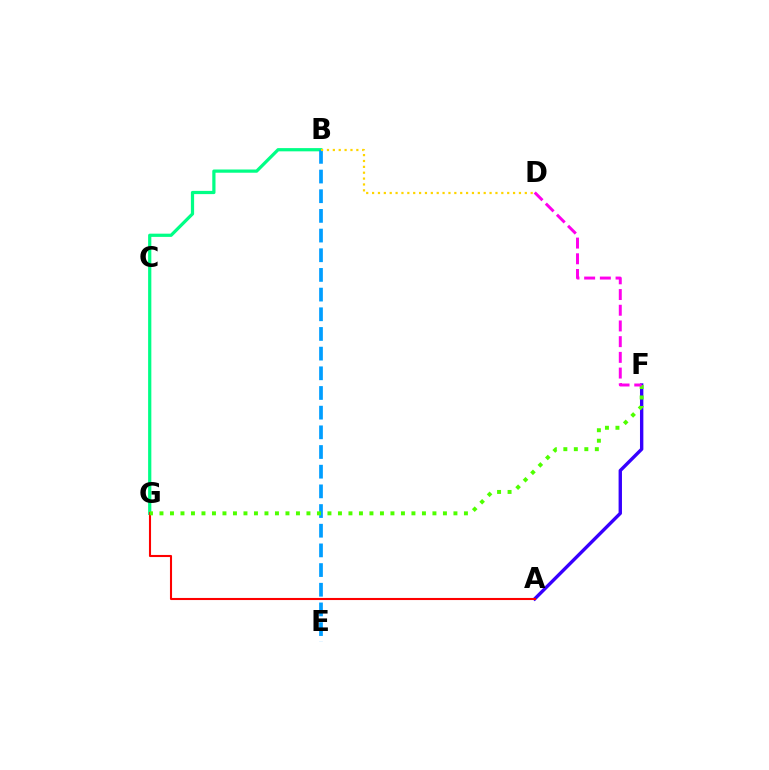{('B', 'G'): [{'color': '#00ff86', 'line_style': 'solid', 'thickness': 2.32}], ('A', 'F'): [{'color': '#3700ff', 'line_style': 'solid', 'thickness': 2.43}], ('A', 'G'): [{'color': '#ff0000', 'line_style': 'solid', 'thickness': 1.51}], ('B', 'E'): [{'color': '#009eff', 'line_style': 'dashed', 'thickness': 2.67}], ('F', 'G'): [{'color': '#4fff00', 'line_style': 'dotted', 'thickness': 2.85}], ('B', 'D'): [{'color': '#ffd500', 'line_style': 'dotted', 'thickness': 1.6}], ('D', 'F'): [{'color': '#ff00ed', 'line_style': 'dashed', 'thickness': 2.13}]}